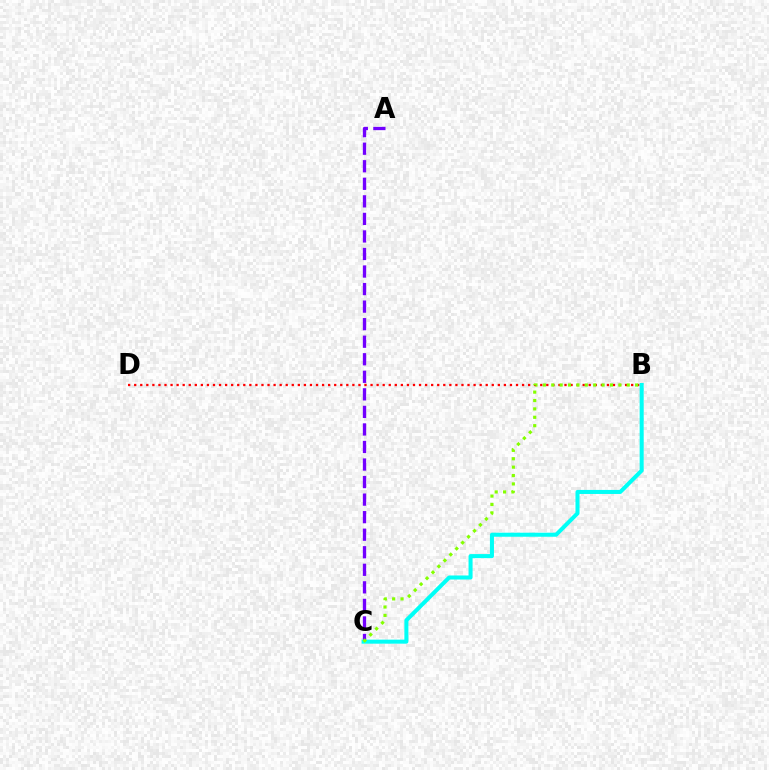{('B', 'D'): [{'color': '#ff0000', 'line_style': 'dotted', 'thickness': 1.65}], ('A', 'C'): [{'color': '#7200ff', 'line_style': 'dashed', 'thickness': 2.38}], ('B', 'C'): [{'color': '#00fff6', 'line_style': 'solid', 'thickness': 2.9}, {'color': '#84ff00', 'line_style': 'dotted', 'thickness': 2.28}]}